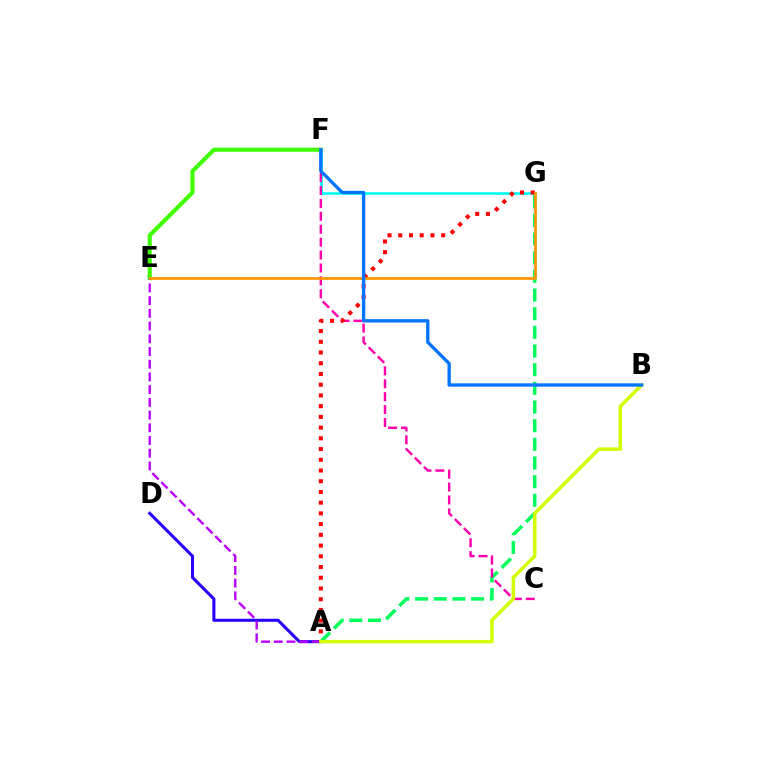{('E', 'F'): [{'color': '#3dff00', 'line_style': 'solid', 'thickness': 2.93}], ('A', 'D'): [{'color': '#2500ff', 'line_style': 'solid', 'thickness': 2.19}], ('F', 'G'): [{'color': '#00fff6', 'line_style': 'solid', 'thickness': 1.88}], ('A', 'G'): [{'color': '#00ff5c', 'line_style': 'dashed', 'thickness': 2.54}, {'color': '#ff0000', 'line_style': 'dotted', 'thickness': 2.91}], ('C', 'F'): [{'color': '#ff00ac', 'line_style': 'dashed', 'thickness': 1.75}], ('A', 'E'): [{'color': '#b900ff', 'line_style': 'dashed', 'thickness': 1.73}], ('A', 'B'): [{'color': '#d1ff00', 'line_style': 'solid', 'thickness': 2.5}], ('E', 'G'): [{'color': '#ff9400', 'line_style': 'solid', 'thickness': 1.95}], ('B', 'F'): [{'color': '#0074ff', 'line_style': 'solid', 'thickness': 2.39}]}